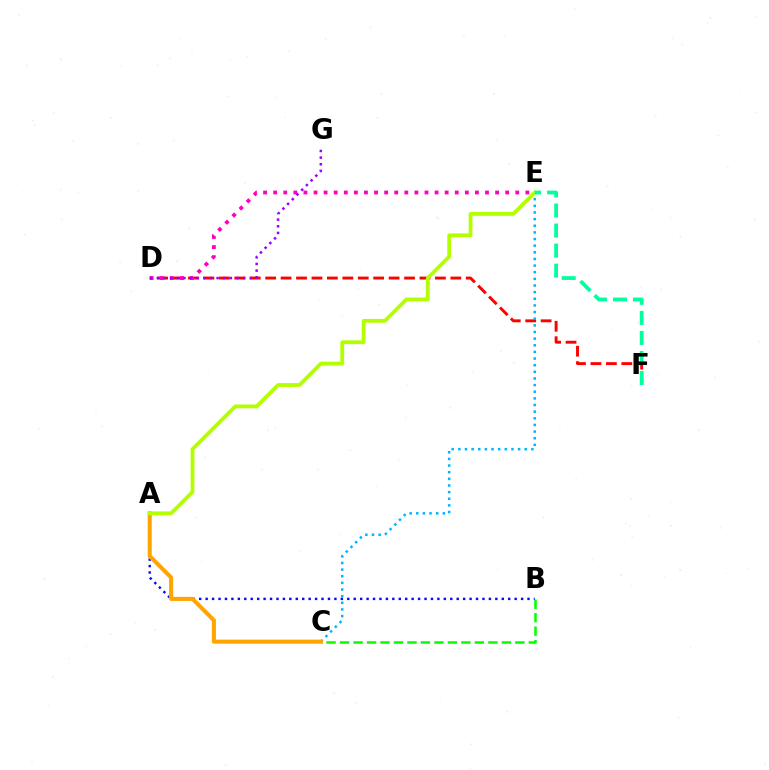{('D', 'F'): [{'color': '#ff0000', 'line_style': 'dashed', 'thickness': 2.1}], ('B', 'C'): [{'color': '#08ff00', 'line_style': 'dashed', 'thickness': 1.83}], ('D', 'E'): [{'color': '#ff00bd', 'line_style': 'dotted', 'thickness': 2.74}], ('A', 'B'): [{'color': '#0010ff', 'line_style': 'dotted', 'thickness': 1.75}], ('D', 'G'): [{'color': '#9b00ff', 'line_style': 'dotted', 'thickness': 1.81}], ('C', 'E'): [{'color': '#00b5ff', 'line_style': 'dotted', 'thickness': 1.8}], ('A', 'C'): [{'color': '#ffa500', 'line_style': 'solid', 'thickness': 2.92}], ('A', 'E'): [{'color': '#b3ff00', 'line_style': 'solid', 'thickness': 2.73}], ('E', 'F'): [{'color': '#00ff9d', 'line_style': 'dashed', 'thickness': 2.72}]}